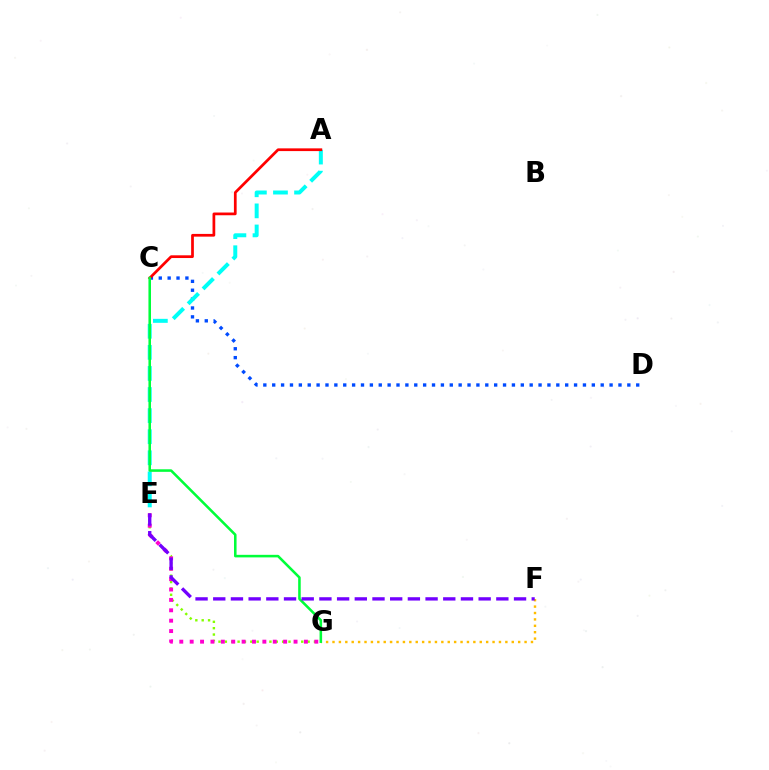{('F', 'G'): [{'color': '#ffbd00', 'line_style': 'dotted', 'thickness': 1.74}], ('C', 'D'): [{'color': '#004bff', 'line_style': 'dotted', 'thickness': 2.41}], ('A', 'E'): [{'color': '#00fff6', 'line_style': 'dashed', 'thickness': 2.86}], ('E', 'G'): [{'color': '#84ff00', 'line_style': 'dotted', 'thickness': 1.73}, {'color': '#ff00cf', 'line_style': 'dotted', 'thickness': 2.82}], ('A', 'C'): [{'color': '#ff0000', 'line_style': 'solid', 'thickness': 1.96}], ('C', 'G'): [{'color': '#00ff39', 'line_style': 'solid', 'thickness': 1.84}], ('E', 'F'): [{'color': '#7200ff', 'line_style': 'dashed', 'thickness': 2.4}]}